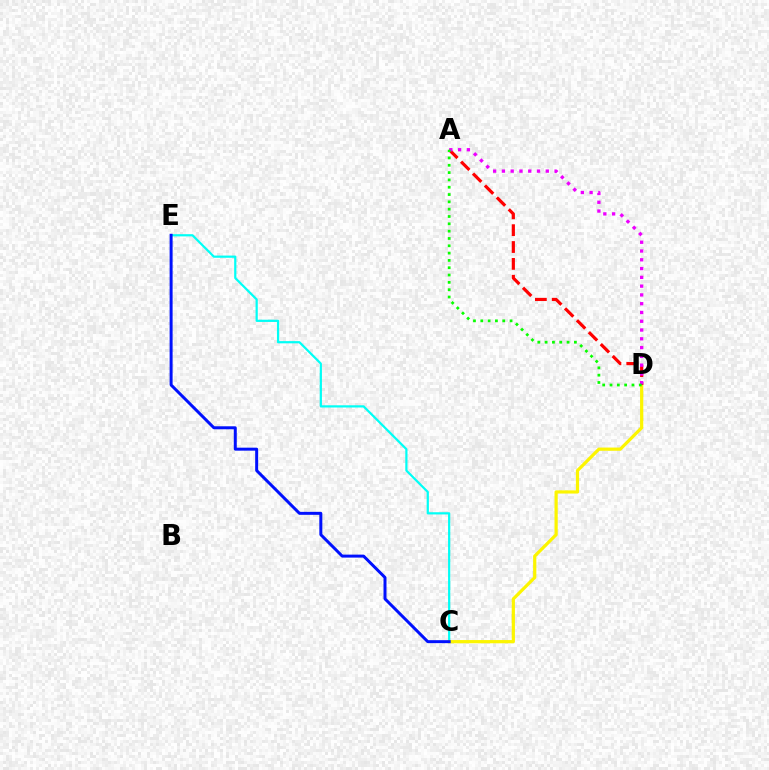{('C', 'E'): [{'color': '#00fff6', 'line_style': 'solid', 'thickness': 1.59}, {'color': '#0010ff', 'line_style': 'solid', 'thickness': 2.15}], ('C', 'D'): [{'color': '#fcf500', 'line_style': 'solid', 'thickness': 2.32}], ('A', 'D'): [{'color': '#ff0000', 'line_style': 'dashed', 'thickness': 2.29}, {'color': '#ee00ff', 'line_style': 'dotted', 'thickness': 2.38}, {'color': '#08ff00', 'line_style': 'dotted', 'thickness': 1.99}]}